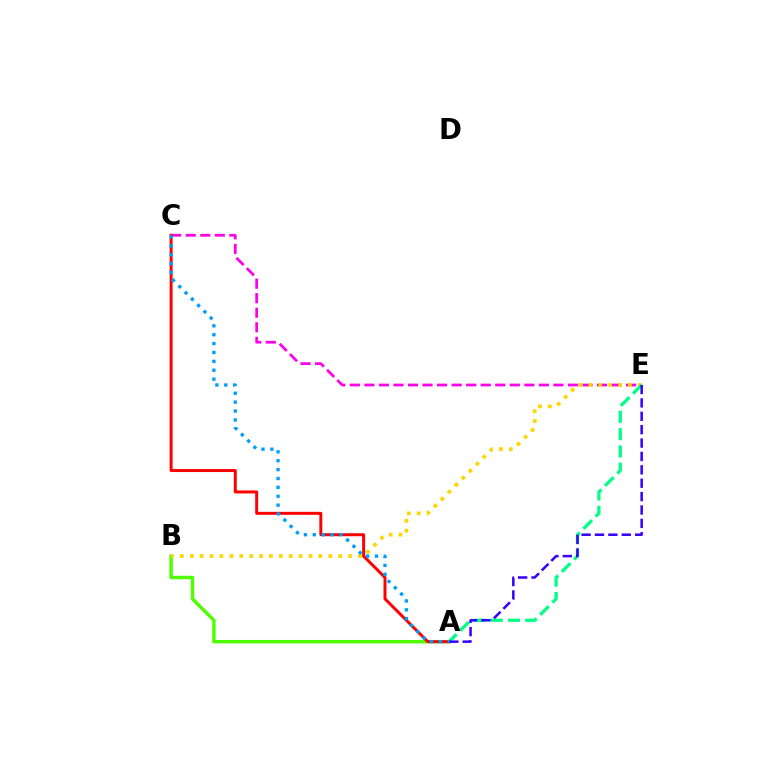{('A', 'B'): [{'color': '#4fff00', 'line_style': 'solid', 'thickness': 2.47}], ('C', 'E'): [{'color': '#ff00ed', 'line_style': 'dashed', 'thickness': 1.98}], ('B', 'E'): [{'color': '#ffd500', 'line_style': 'dotted', 'thickness': 2.69}], ('A', 'C'): [{'color': '#ff0000', 'line_style': 'solid', 'thickness': 2.15}, {'color': '#009eff', 'line_style': 'dotted', 'thickness': 2.41}], ('A', 'E'): [{'color': '#00ff86', 'line_style': 'dashed', 'thickness': 2.35}, {'color': '#3700ff', 'line_style': 'dashed', 'thickness': 1.82}]}